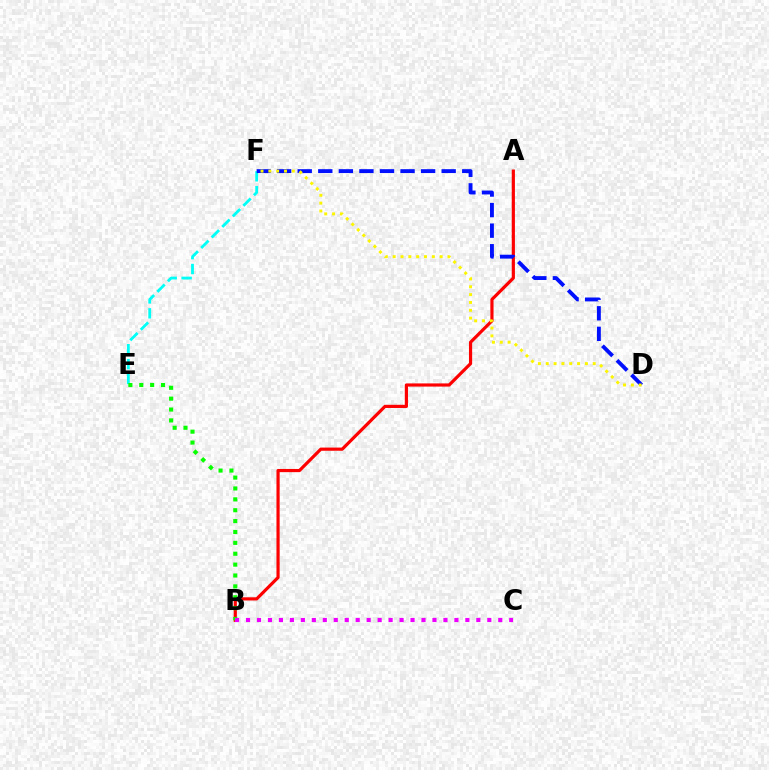{('E', 'F'): [{'color': '#00fff6', 'line_style': 'dashed', 'thickness': 2.03}], ('A', 'B'): [{'color': '#ff0000', 'line_style': 'solid', 'thickness': 2.29}], ('D', 'F'): [{'color': '#0010ff', 'line_style': 'dashed', 'thickness': 2.79}, {'color': '#fcf500', 'line_style': 'dotted', 'thickness': 2.13}], ('B', 'E'): [{'color': '#08ff00', 'line_style': 'dotted', 'thickness': 2.96}], ('B', 'C'): [{'color': '#ee00ff', 'line_style': 'dotted', 'thickness': 2.98}]}